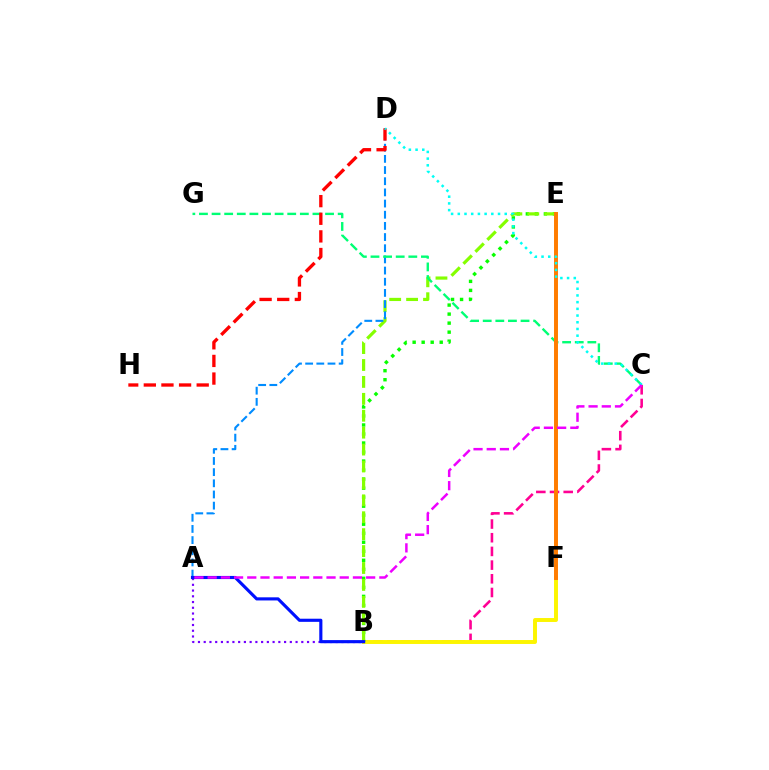{('B', 'C'): [{'color': '#ff0094', 'line_style': 'dashed', 'thickness': 1.86}], ('B', 'F'): [{'color': '#fcf500', 'line_style': 'solid', 'thickness': 2.83}], ('B', 'E'): [{'color': '#08ff00', 'line_style': 'dotted', 'thickness': 2.45}, {'color': '#84ff00', 'line_style': 'dashed', 'thickness': 2.3}], ('A', 'B'): [{'color': '#7200ff', 'line_style': 'dotted', 'thickness': 1.56}, {'color': '#0010ff', 'line_style': 'solid', 'thickness': 2.25}], ('A', 'D'): [{'color': '#008cff', 'line_style': 'dashed', 'thickness': 1.52}], ('C', 'G'): [{'color': '#00ff74', 'line_style': 'dashed', 'thickness': 1.71}], ('D', 'H'): [{'color': '#ff0000', 'line_style': 'dashed', 'thickness': 2.39}], ('E', 'F'): [{'color': '#ff7c00', 'line_style': 'solid', 'thickness': 2.85}], ('C', 'D'): [{'color': '#00fff6', 'line_style': 'dotted', 'thickness': 1.82}], ('A', 'C'): [{'color': '#ee00ff', 'line_style': 'dashed', 'thickness': 1.79}]}